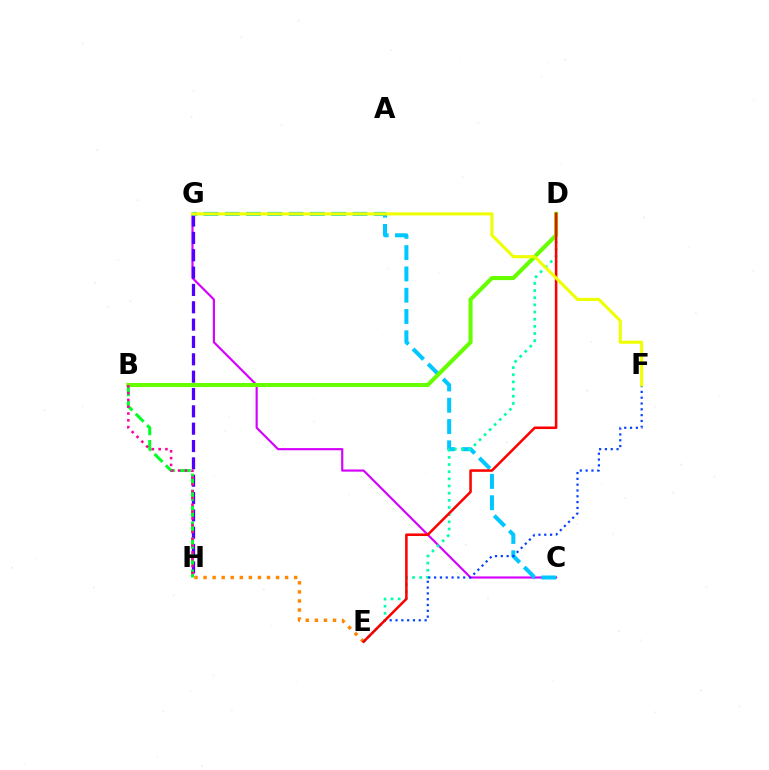{('C', 'G'): [{'color': '#d600ff', 'line_style': 'solid', 'thickness': 1.56}, {'color': '#00c7ff', 'line_style': 'dashed', 'thickness': 2.89}], ('G', 'H'): [{'color': '#4f00ff', 'line_style': 'dashed', 'thickness': 2.36}], ('B', 'H'): [{'color': '#00ff27', 'line_style': 'dashed', 'thickness': 2.17}, {'color': '#ff00a0', 'line_style': 'dotted', 'thickness': 1.85}], ('E', 'H'): [{'color': '#ff8800', 'line_style': 'dotted', 'thickness': 2.46}], ('D', 'E'): [{'color': '#00ffaf', 'line_style': 'dotted', 'thickness': 1.95}, {'color': '#ff0000', 'line_style': 'solid', 'thickness': 1.83}], ('B', 'D'): [{'color': '#66ff00', 'line_style': 'solid', 'thickness': 2.93}], ('E', 'F'): [{'color': '#003fff', 'line_style': 'dotted', 'thickness': 1.58}], ('F', 'G'): [{'color': '#eeff00', 'line_style': 'solid', 'thickness': 2.22}]}